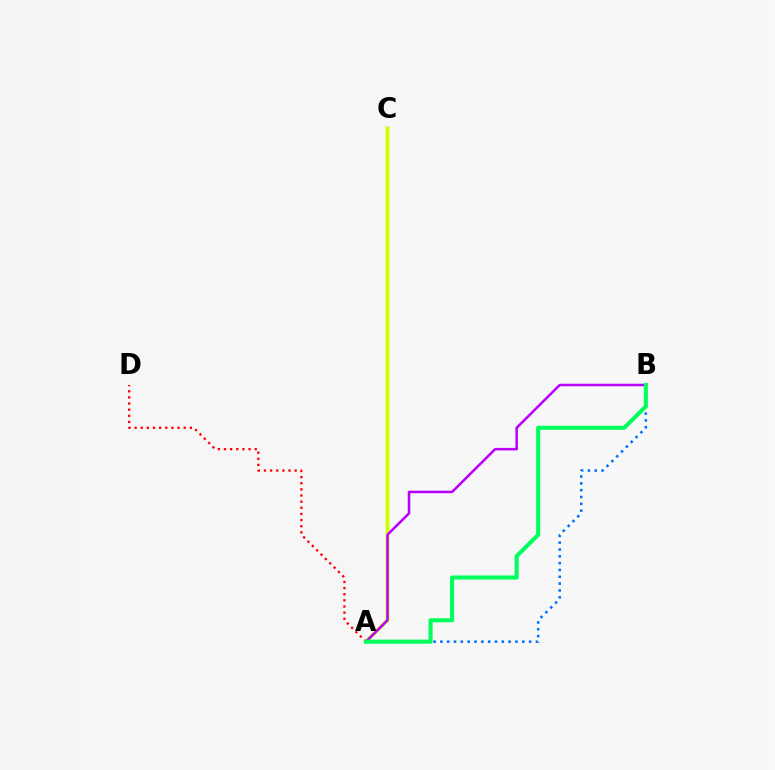{('A', 'C'): [{'color': '#d1ff00', 'line_style': 'solid', 'thickness': 2.73}], ('A', 'D'): [{'color': '#ff0000', 'line_style': 'dotted', 'thickness': 1.67}], ('A', 'B'): [{'color': '#0074ff', 'line_style': 'dotted', 'thickness': 1.85}, {'color': '#b900ff', 'line_style': 'solid', 'thickness': 1.82}, {'color': '#00ff5c', 'line_style': 'solid', 'thickness': 2.94}]}